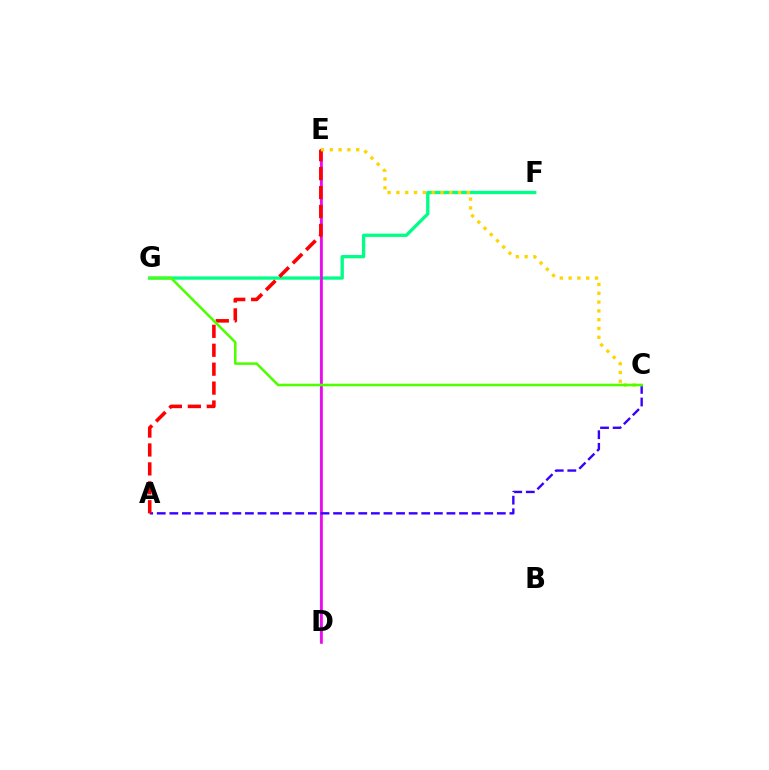{('D', 'E'): [{'color': '#009eff', 'line_style': 'solid', 'thickness': 1.58}, {'color': '#ff00ed', 'line_style': 'solid', 'thickness': 1.9}], ('F', 'G'): [{'color': '#00ff86', 'line_style': 'solid', 'thickness': 2.38}], ('A', 'C'): [{'color': '#3700ff', 'line_style': 'dashed', 'thickness': 1.71}], ('A', 'E'): [{'color': '#ff0000', 'line_style': 'dashed', 'thickness': 2.57}], ('C', 'E'): [{'color': '#ffd500', 'line_style': 'dotted', 'thickness': 2.39}], ('C', 'G'): [{'color': '#4fff00', 'line_style': 'solid', 'thickness': 1.85}]}